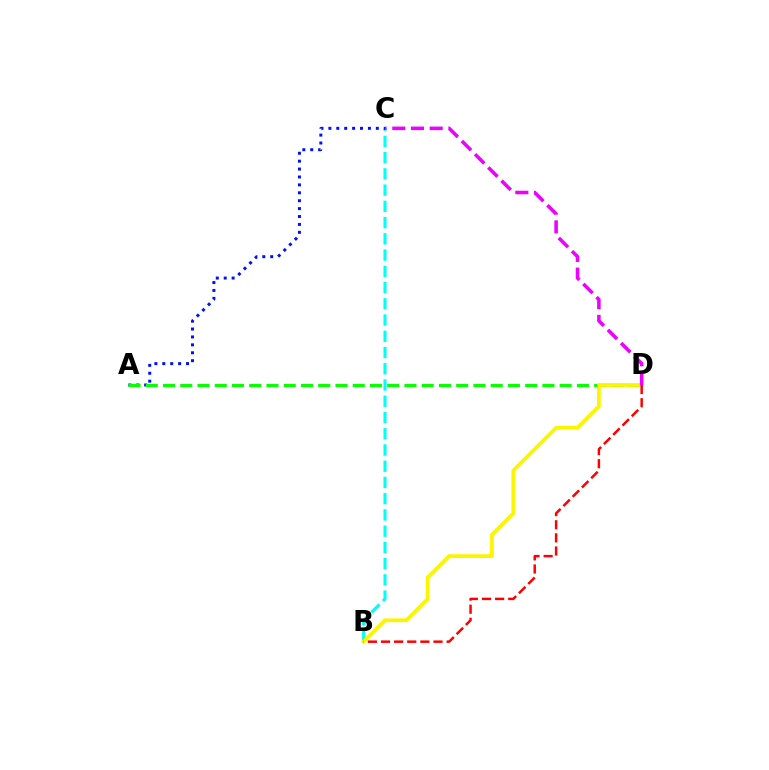{('B', 'C'): [{'color': '#00fff6', 'line_style': 'dashed', 'thickness': 2.21}], ('A', 'C'): [{'color': '#0010ff', 'line_style': 'dotted', 'thickness': 2.15}], ('A', 'D'): [{'color': '#08ff00', 'line_style': 'dashed', 'thickness': 2.34}], ('B', 'D'): [{'color': '#fcf500', 'line_style': 'solid', 'thickness': 2.71}, {'color': '#ff0000', 'line_style': 'dashed', 'thickness': 1.78}], ('C', 'D'): [{'color': '#ee00ff', 'line_style': 'dashed', 'thickness': 2.54}]}